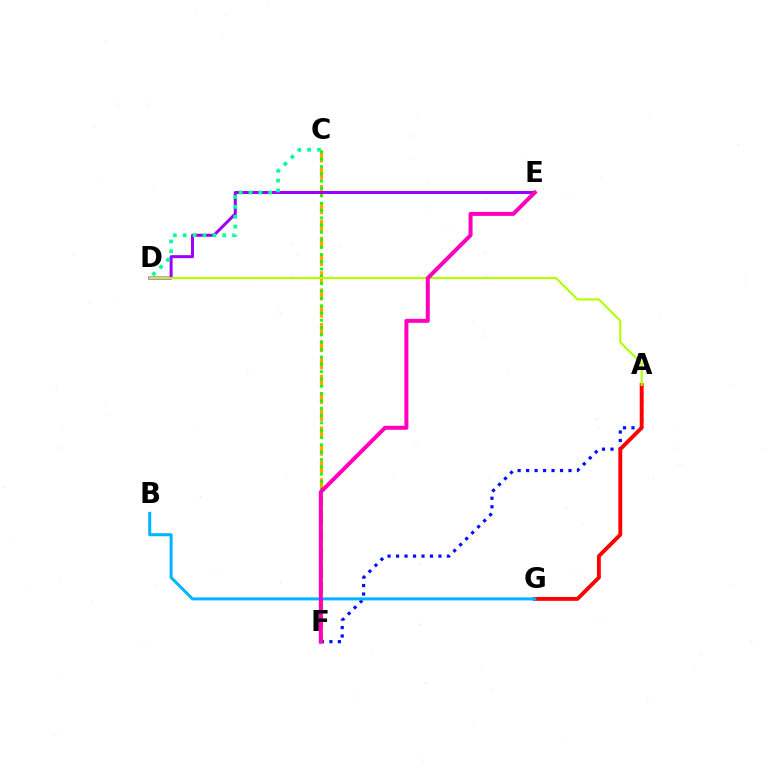{('A', 'F'): [{'color': '#0010ff', 'line_style': 'dotted', 'thickness': 2.3}], ('C', 'F'): [{'color': '#ffa500', 'line_style': 'dashed', 'thickness': 2.34}, {'color': '#08ff00', 'line_style': 'dotted', 'thickness': 1.99}], ('A', 'G'): [{'color': '#ff0000', 'line_style': 'solid', 'thickness': 2.79}], ('D', 'E'): [{'color': '#9b00ff', 'line_style': 'solid', 'thickness': 2.16}], ('C', 'D'): [{'color': '#00ff9d', 'line_style': 'dotted', 'thickness': 2.68}], ('A', 'D'): [{'color': '#b3ff00', 'line_style': 'solid', 'thickness': 1.52}], ('B', 'G'): [{'color': '#00b5ff', 'line_style': 'solid', 'thickness': 2.18}], ('E', 'F'): [{'color': '#ff00bd', 'line_style': 'solid', 'thickness': 2.88}]}